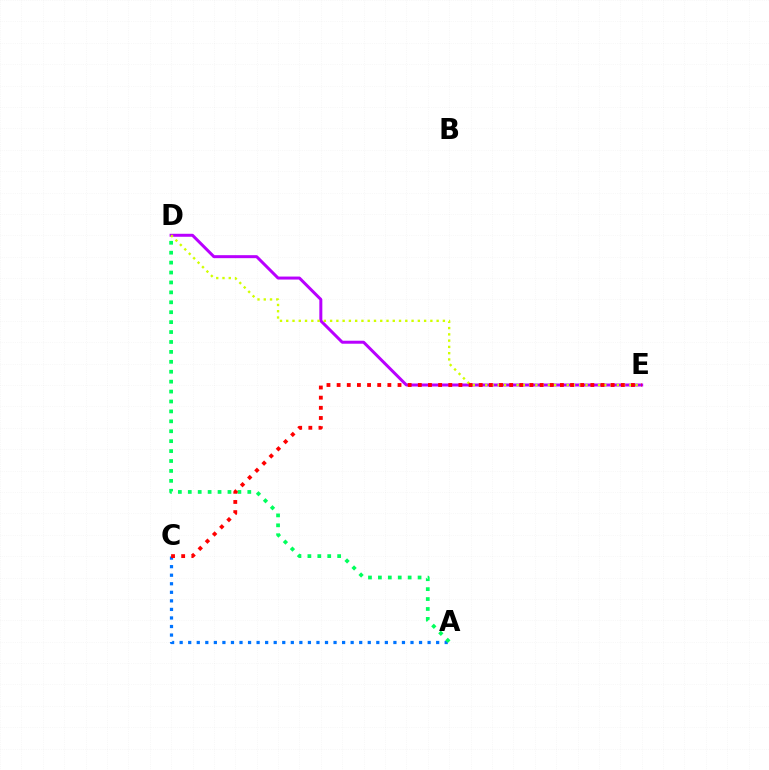{('D', 'E'): [{'color': '#b900ff', 'line_style': 'solid', 'thickness': 2.16}, {'color': '#d1ff00', 'line_style': 'dotted', 'thickness': 1.7}], ('A', 'C'): [{'color': '#0074ff', 'line_style': 'dotted', 'thickness': 2.32}], ('A', 'D'): [{'color': '#00ff5c', 'line_style': 'dotted', 'thickness': 2.7}], ('C', 'E'): [{'color': '#ff0000', 'line_style': 'dotted', 'thickness': 2.76}]}